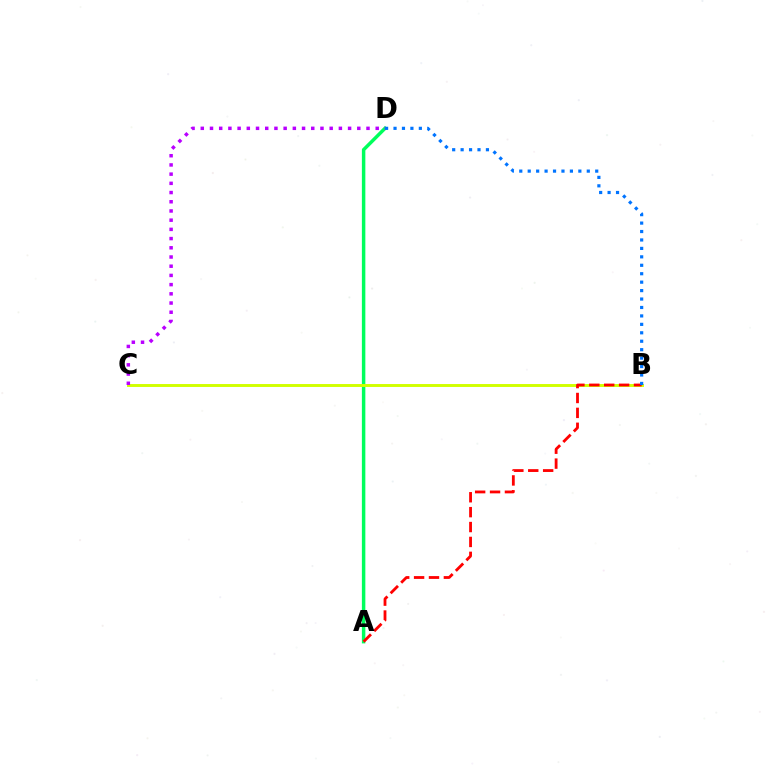{('A', 'D'): [{'color': '#00ff5c', 'line_style': 'solid', 'thickness': 2.5}], ('B', 'C'): [{'color': '#d1ff00', 'line_style': 'solid', 'thickness': 2.1}], ('A', 'B'): [{'color': '#ff0000', 'line_style': 'dashed', 'thickness': 2.02}], ('B', 'D'): [{'color': '#0074ff', 'line_style': 'dotted', 'thickness': 2.29}], ('C', 'D'): [{'color': '#b900ff', 'line_style': 'dotted', 'thickness': 2.5}]}